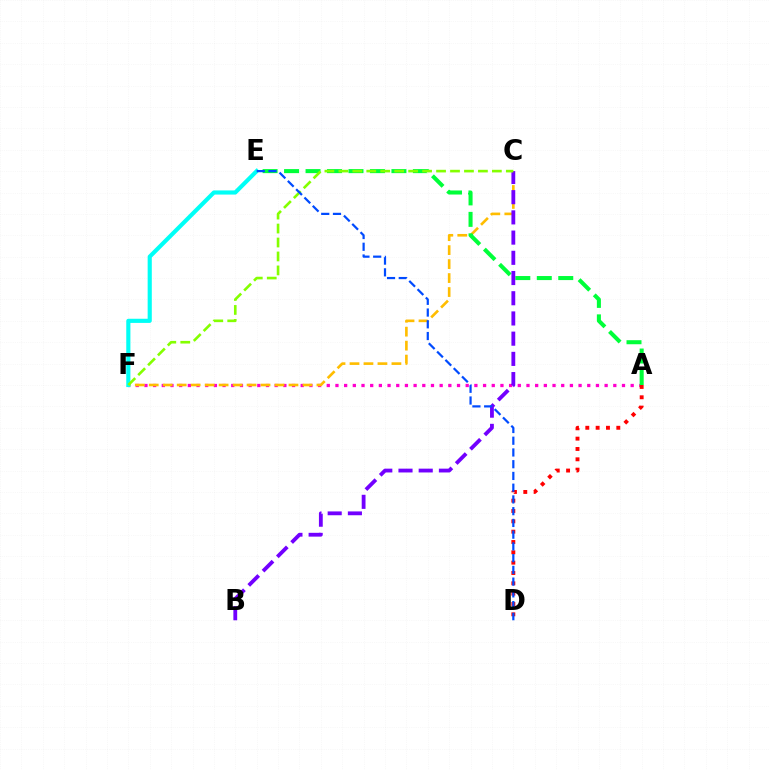{('A', 'F'): [{'color': '#ff00cf', 'line_style': 'dotted', 'thickness': 2.36}], ('C', 'F'): [{'color': '#ffbd00', 'line_style': 'dashed', 'thickness': 1.9}, {'color': '#84ff00', 'line_style': 'dashed', 'thickness': 1.9}], ('A', 'E'): [{'color': '#00ff39', 'line_style': 'dashed', 'thickness': 2.92}], ('B', 'C'): [{'color': '#7200ff', 'line_style': 'dashed', 'thickness': 2.75}], ('A', 'D'): [{'color': '#ff0000', 'line_style': 'dotted', 'thickness': 2.81}], ('E', 'F'): [{'color': '#00fff6', 'line_style': 'solid', 'thickness': 2.98}], ('D', 'E'): [{'color': '#004bff', 'line_style': 'dashed', 'thickness': 1.6}]}